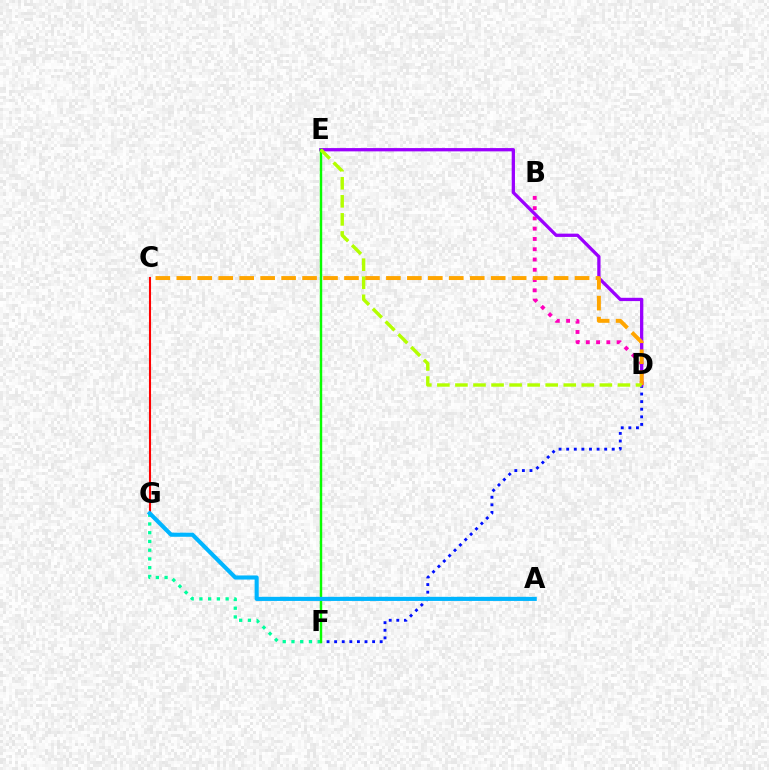{('C', 'G'): [{'color': '#ff0000', 'line_style': 'solid', 'thickness': 1.51}], ('D', 'F'): [{'color': '#0010ff', 'line_style': 'dotted', 'thickness': 2.06}], ('F', 'G'): [{'color': '#00ff9d', 'line_style': 'dotted', 'thickness': 2.37}], ('B', 'D'): [{'color': '#ff00bd', 'line_style': 'dotted', 'thickness': 2.79}], ('D', 'E'): [{'color': '#9b00ff', 'line_style': 'solid', 'thickness': 2.37}, {'color': '#b3ff00', 'line_style': 'dashed', 'thickness': 2.45}], ('E', 'F'): [{'color': '#08ff00', 'line_style': 'solid', 'thickness': 1.76}], ('C', 'D'): [{'color': '#ffa500', 'line_style': 'dashed', 'thickness': 2.85}], ('A', 'G'): [{'color': '#00b5ff', 'line_style': 'solid', 'thickness': 2.96}]}